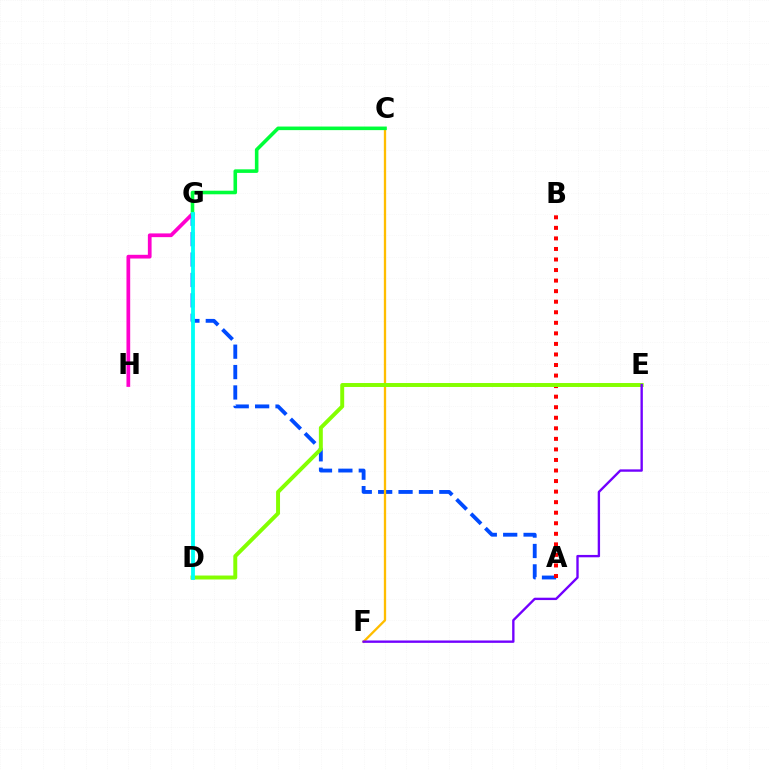{('A', 'G'): [{'color': '#004bff', 'line_style': 'dashed', 'thickness': 2.77}], ('G', 'H'): [{'color': '#ff00cf', 'line_style': 'solid', 'thickness': 2.68}], ('C', 'F'): [{'color': '#ffbd00', 'line_style': 'solid', 'thickness': 1.67}], ('A', 'B'): [{'color': '#ff0000', 'line_style': 'dotted', 'thickness': 2.87}], ('D', 'E'): [{'color': '#84ff00', 'line_style': 'solid', 'thickness': 2.84}], ('E', 'F'): [{'color': '#7200ff', 'line_style': 'solid', 'thickness': 1.7}], ('C', 'G'): [{'color': '#00ff39', 'line_style': 'solid', 'thickness': 2.57}], ('D', 'G'): [{'color': '#00fff6', 'line_style': 'solid', 'thickness': 2.75}]}